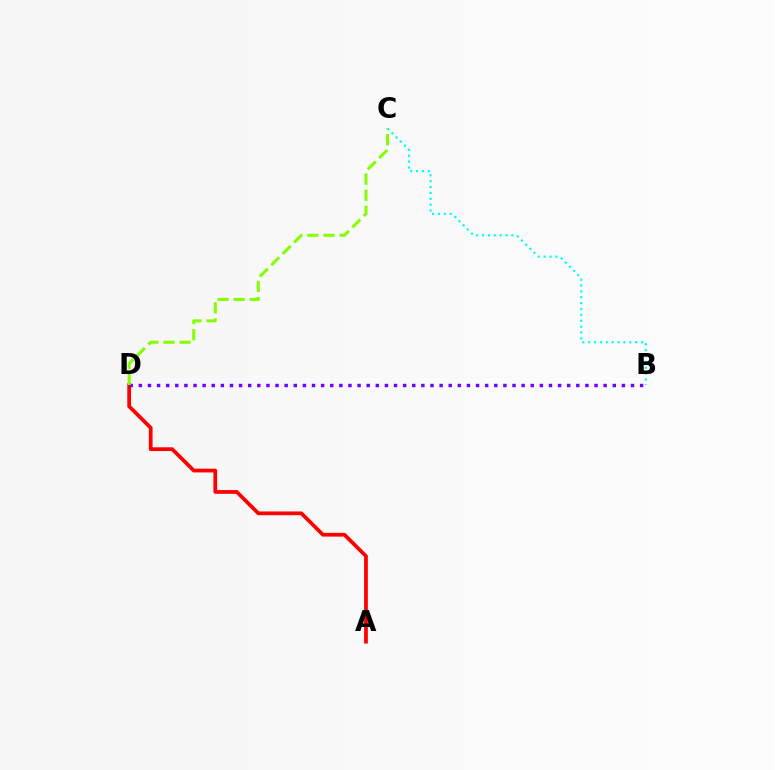{('A', 'D'): [{'color': '#ff0000', 'line_style': 'solid', 'thickness': 2.7}], ('B', 'C'): [{'color': '#00fff6', 'line_style': 'dotted', 'thickness': 1.6}], ('B', 'D'): [{'color': '#7200ff', 'line_style': 'dotted', 'thickness': 2.48}], ('C', 'D'): [{'color': '#84ff00', 'line_style': 'dashed', 'thickness': 2.19}]}